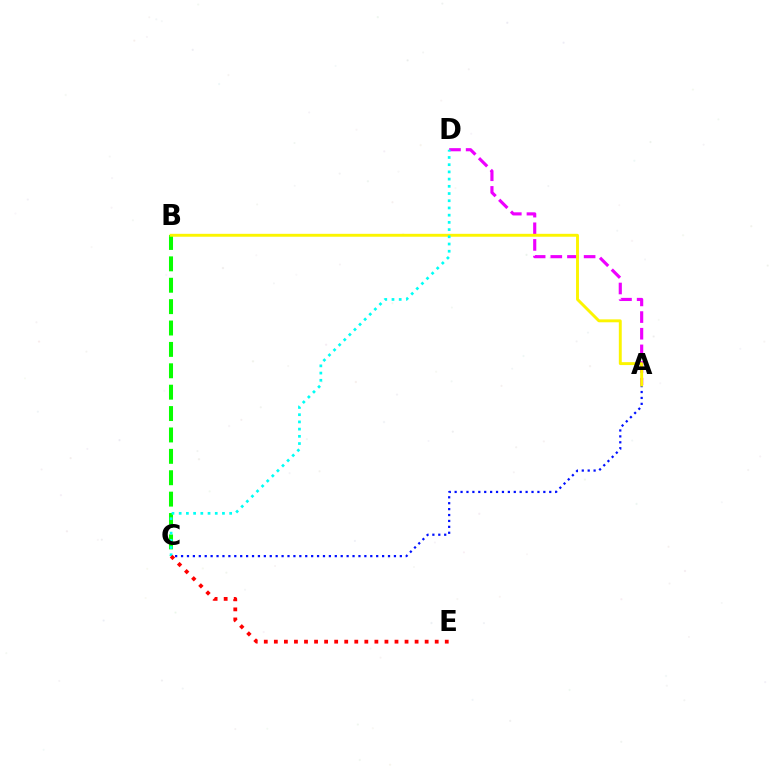{('A', 'C'): [{'color': '#0010ff', 'line_style': 'dotted', 'thickness': 1.61}], ('B', 'C'): [{'color': '#08ff00', 'line_style': 'dashed', 'thickness': 2.91}], ('A', 'D'): [{'color': '#ee00ff', 'line_style': 'dashed', 'thickness': 2.26}], ('A', 'B'): [{'color': '#fcf500', 'line_style': 'solid', 'thickness': 2.1}], ('C', 'D'): [{'color': '#00fff6', 'line_style': 'dotted', 'thickness': 1.96}], ('C', 'E'): [{'color': '#ff0000', 'line_style': 'dotted', 'thickness': 2.73}]}